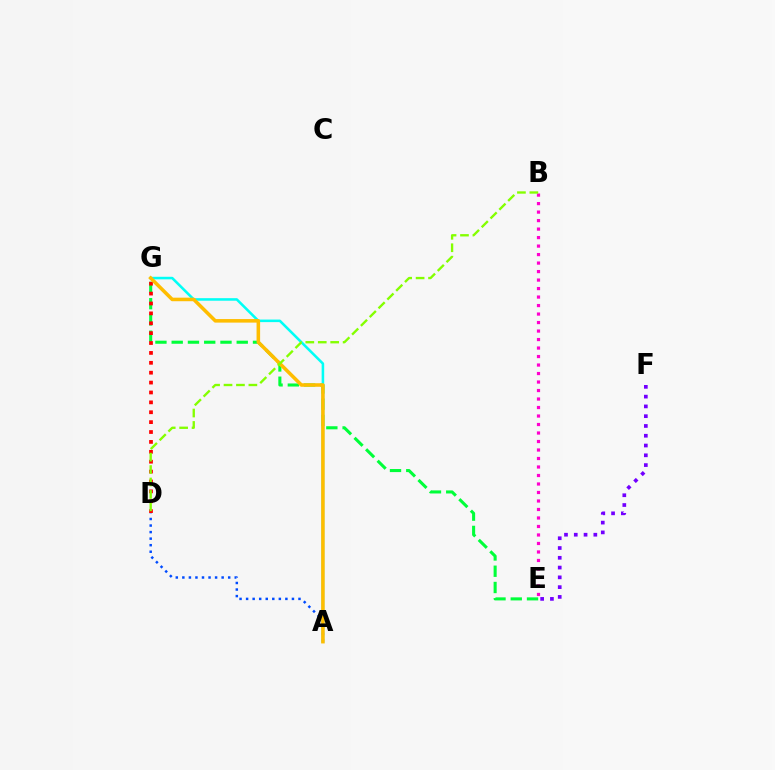{('E', 'G'): [{'color': '#00ff39', 'line_style': 'dashed', 'thickness': 2.21}], ('A', 'D'): [{'color': '#004bff', 'line_style': 'dotted', 'thickness': 1.78}], ('E', 'F'): [{'color': '#7200ff', 'line_style': 'dotted', 'thickness': 2.66}], ('A', 'G'): [{'color': '#00fff6', 'line_style': 'solid', 'thickness': 1.84}, {'color': '#ffbd00', 'line_style': 'solid', 'thickness': 2.56}], ('B', 'E'): [{'color': '#ff00cf', 'line_style': 'dotted', 'thickness': 2.31}], ('D', 'G'): [{'color': '#ff0000', 'line_style': 'dotted', 'thickness': 2.69}], ('B', 'D'): [{'color': '#84ff00', 'line_style': 'dashed', 'thickness': 1.69}]}